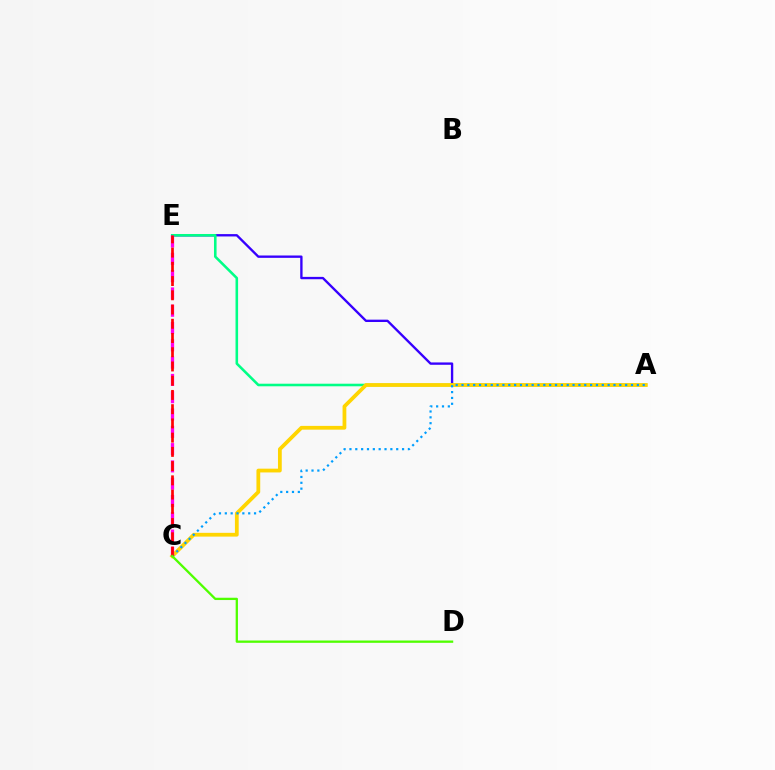{('A', 'E'): [{'color': '#3700ff', 'line_style': 'solid', 'thickness': 1.69}, {'color': '#00ff86', 'line_style': 'solid', 'thickness': 1.86}], ('A', 'C'): [{'color': '#ffd500', 'line_style': 'solid', 'thickness': 2.72}, {'color': '#009eff', 'line_style': 'dotted', 'thickness': 1.59}], ('C', 'E'): [{'color': '#ff00ed', 'line_style': 'dashed', 'thickness': 2.35}, {'color': '#ff0000', 'line_style': 'dashed', 'thickness': 1.93}], ('C', 'D'): [{'color': '#4fff00', 'line_style': 'solid', 'thickness': 1.65}]}